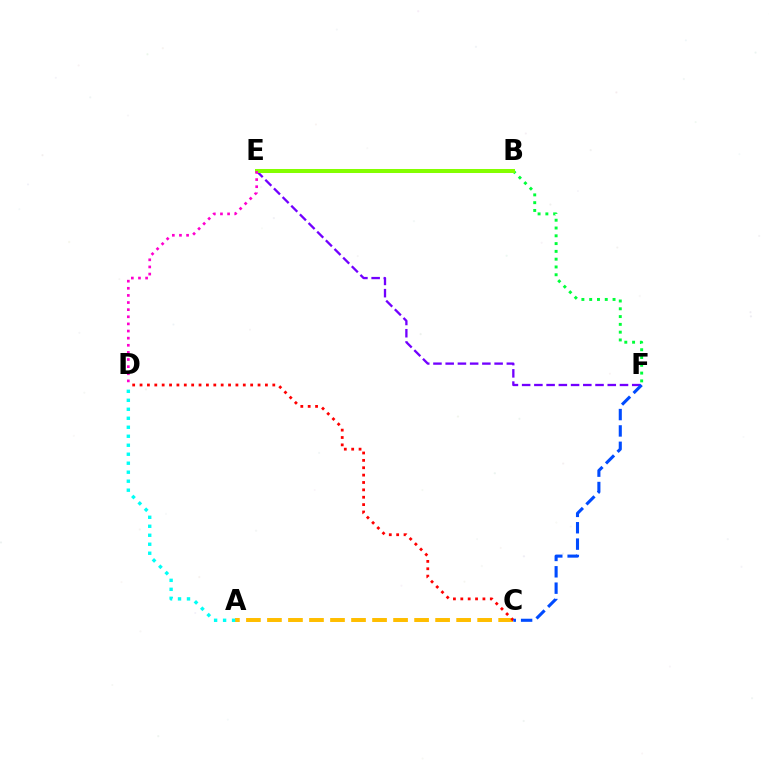{('B', 'F'): [{'color': '#00ff39', 'line_style': 'dotted', 'thickness': 2.12}], ('E', 'F'): [{'color': '#7200ff', 'line_style': 'dashed', 'thickness': 1.66}], ('A', 'C'): [{'color': '#ffbd00', 'line_style': 'dashed', 'thickness': 2.86}], ('C', 'D'): [{'color': '#ff0000', 'line_style': 'dotted', 'thickness': 2.0}], ('B', 'E'): [{'color': '#84ff00', 'line_style': 'solid', 'thickness': 2.89}], ('D', 'E'): [{'color': '#ff00cf', 'line_style': 'dotted', 'thickness': 1.94}], ('C', 'F'): [{'color': '#004bff', 'line_style': 'dashed', 'thickness': 2.22}], ('A', 'D'): [{'color': '#00fff6', 'line_style': 'dotted', 'thickness': 2.44}]}